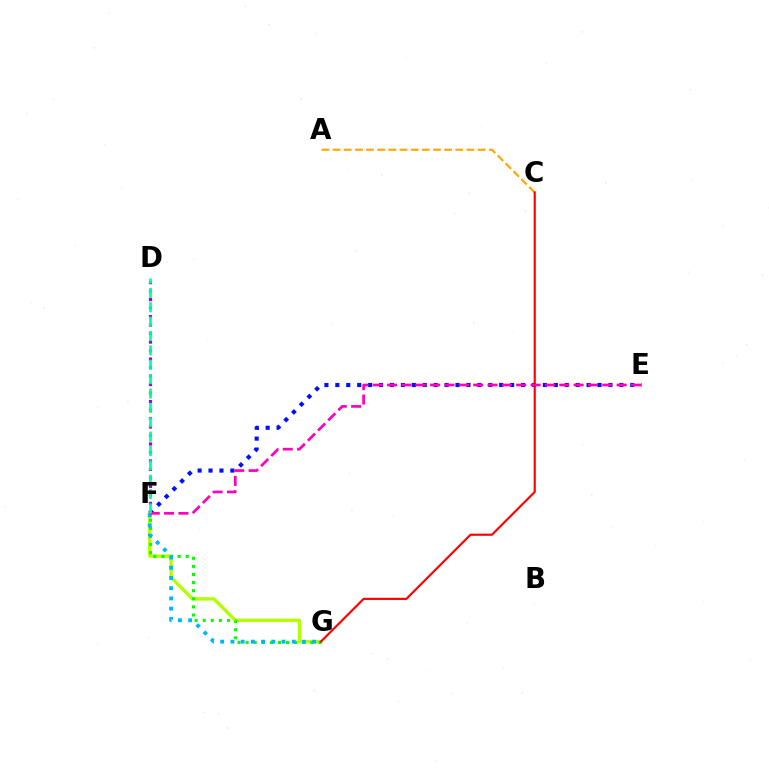{('D', 'F'): [{'color': '#9b00ff', 'line_style': 'dotted', 'thickness': 2.31}, {'color': '#00ff9d', 'line_style': 'dashed', 'thickness': 1.95}], ('F', 'G'): [{'color': '#b3ff00', 'line_style': 'solid', 'thickness': 2.41}, {'color': '#08ff00', 'line_style': 'dotted', 'thickness': 2.2}, {'color': '#00b5ff', 'line_style': 'dotted', 'thickness': 2.78}], ('A', 'C'): [{'color': '#ffa500', 'line_style': 'dashed', 'thickness': 1.52}], ('E', 'F'): [{'color': '#0010ff', 'line_style': 'dotted', 'thickness': 2.97}, {'color': '#ff00bd', 'line_style': 'dashed', 'thickness': 1.95}], ('C', 'G'): [{'color': '#ff0000', 'line_style': 'solid', 'thickness': 1.55}]}